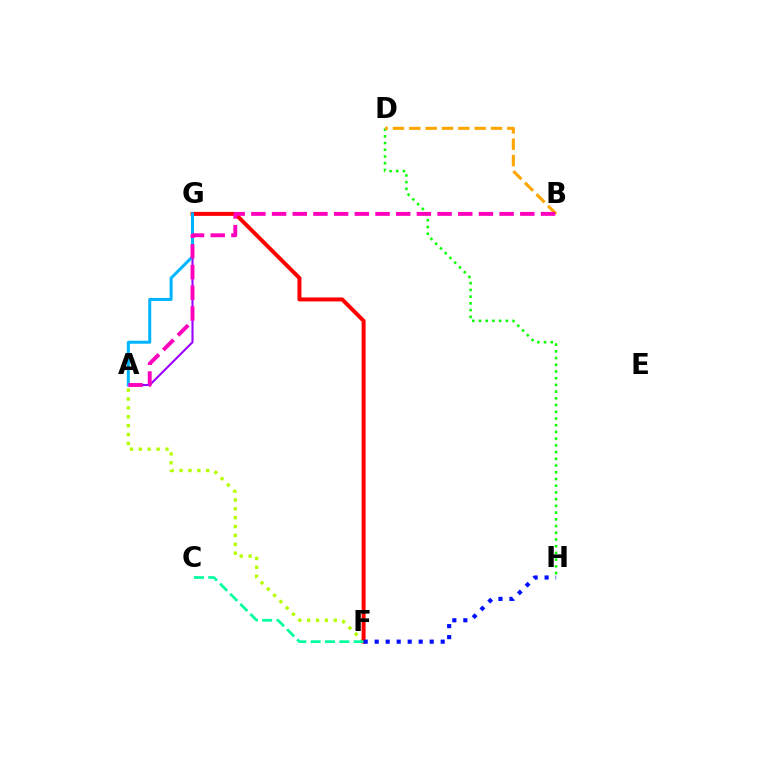{('A', 'G'): [{'color': '#9b00ff', 'line_style': 'solid', 'thickness': 1.51}, {'color': '#00b5ff', 'line_style': 'solid', 'thickness': 2.15}], ('A', 'F'): [{'color': '#b3ff00', 'line_style': 'dotted', 'thickness': 2.41}], ('F', 'G'): [{'color': '#ff0000', 'line_style': 'solid', 'thickness': 2.86}], ('C', 'F'): [{'color': '#00ff9d', 'line_style': 'dashed', 'thickness': 1.95}], ('D', 'H'): [{'color': '#08ff00', 'line_style': 'dotted', 'thickness': 1.83}], ('B', 'D'): [{'color': '#ffa500', 'line_style': 'dashed', 'thickness': 2.22}], ('F', 'H'): [{'color': '#0010ff', 'line_style': 'dotted', 'thickness': 2.99}], ('A', 'B'): [{'color': '#ff00bd', 'line_style': 'dashed', 'thickness': 2.81}]}